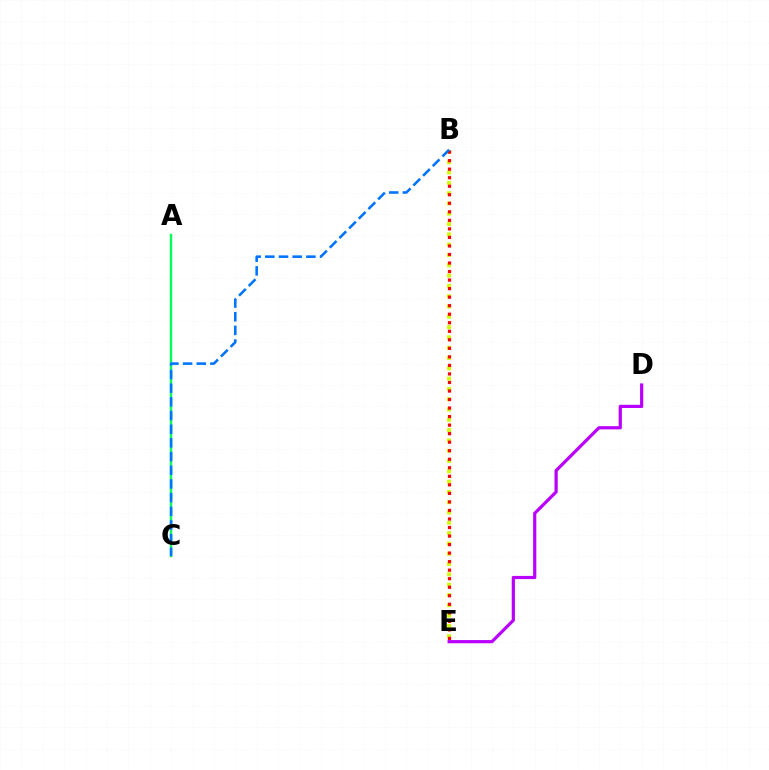{('A', 'C'): [{'color': '#00ff5c', 'line_style': 'solid', 'thickness': 1.74}], ('B', 'E'): [{'color': '#d1ff00', 'line_style': 'dotted', 'thickness': 2.8}, {'color': '#ff0000', 'line_style': 'dotted', 'thickness': 2.32}], ('D', 'E'): [{'color': '#b900ff', 'line_style': 'solid', 'thickness': 2.3}], ('B', 'C'): [{'color': '#0074ff', 'line_style': 'dashed', 'thickness': 1.86}]}